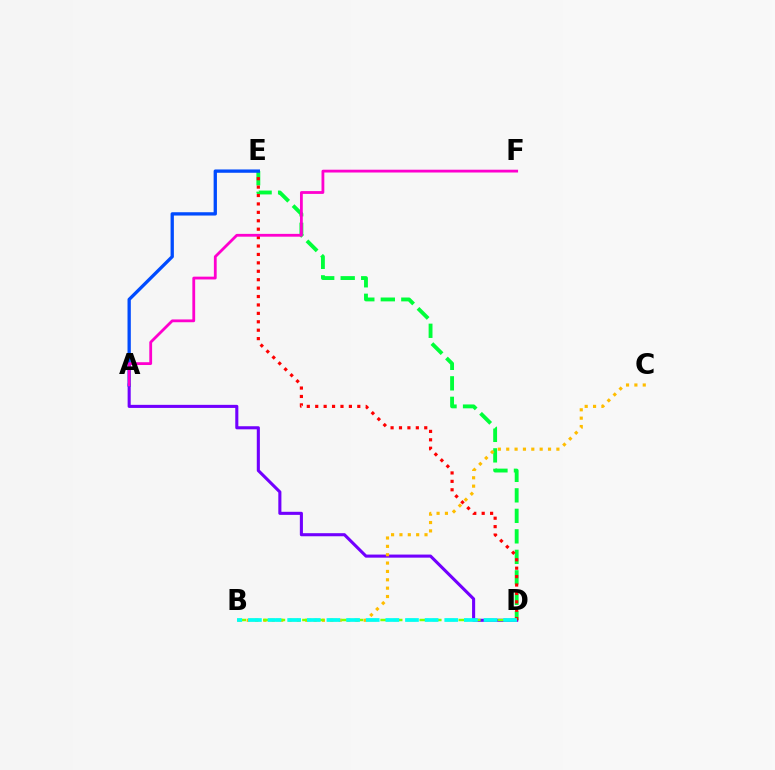{('D', 'E'): [{'color': '#00ff39', 'line_style': 'dashed', 'thickness': 2.79}, {'color': '#ff0000', 'line_style': 'dotted', 'thickness': 2.29}], ('A', 'D'): [{'color': '#7200ff', 'line_style': 'solid', 'thickness': 2.22}], ('B', 'C'): [{'color': '#ffbd00', 'line_style': 'dotted', 'thickness': 2.27}], ('B', 'D'): [{'color': '#84ff00', 'line_style': 'dashed', 'thickness': 1.77}, {'color': '#00fff6', 'line_style': 'dashed', 'thickness': 2.67}], ('A', 'E'): [{'color': '#004bff', 'line_style': 'solid', 'thickness': 2.38}], ('A', 'F'): [{'color': '#ff00cf', 'line_style': 'solid', 'thickness': 2.02}]}